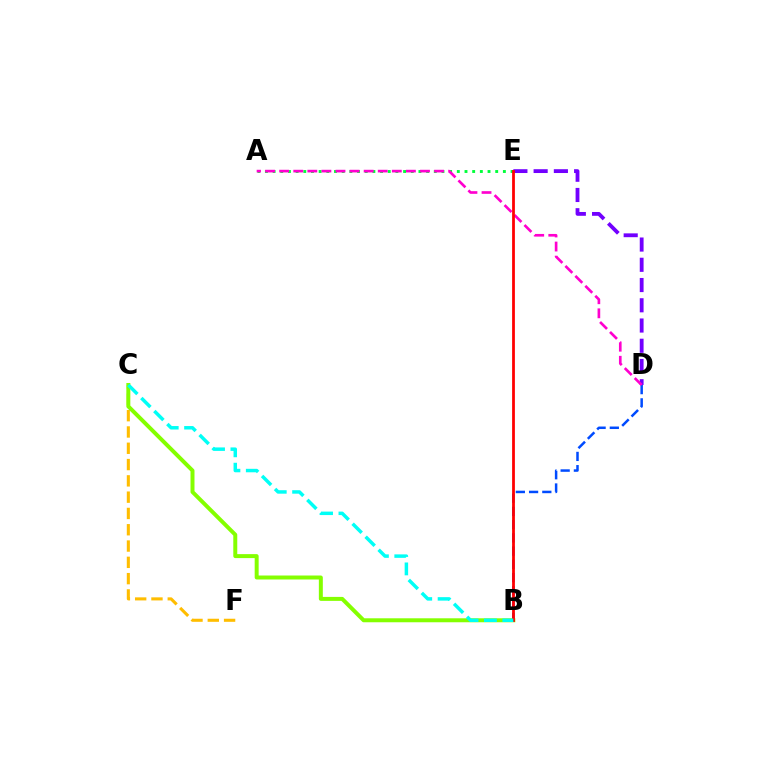{('A', 'E'): [{'color': '#00ff39', 'line_style': 'dotted', 'thickness': 2.09}], ('C', 'F'): [{'color': '#ffbd00', 'line_style': 'dashed', 'thickness': 2.21}], ('B', 'D'): [{'color': '#004bff', 'line_style': 'dashed', 'thickness': 1.8}], ('D', 'E'): [{'color': '#7200ff', 'line_style': 'dashed', 'thickness': 2.75}], ('B', 'C'): [{'color': '#84ff00', 'line_style': 'solid', 'thickness': 2.86}, {'color': '#00fff6', 'line_style': 'dashed', 'thickness': 2.5}], ('A', 'D'): [{'color': '#ff00cf', 'line_style': 'dashed', 'thickness': 1.91}], ('B', 'E'): [{'color': '#ff0000', 'line_style': 'solid', 'thickness': 2.0}]}